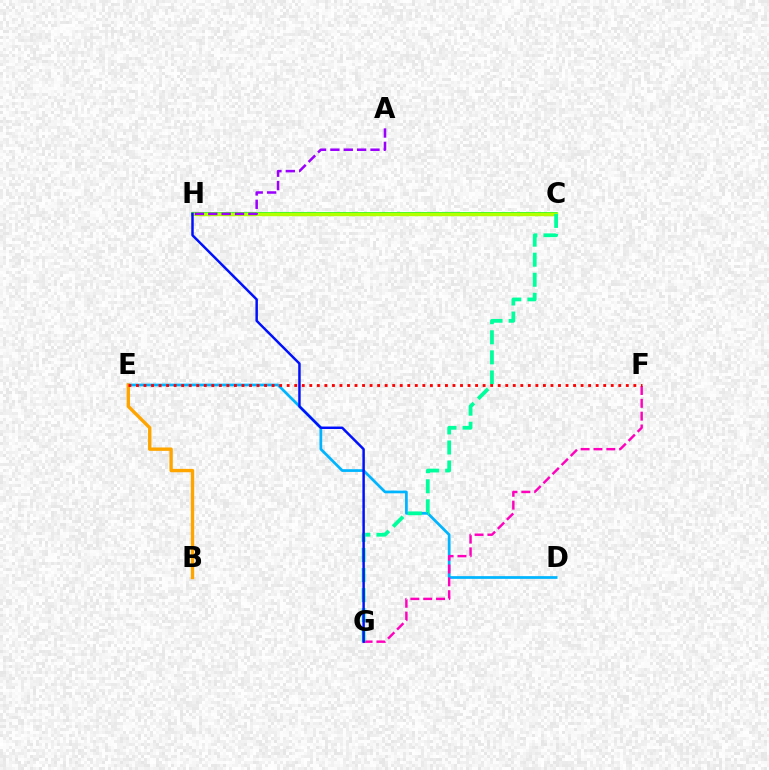{('C', 'H'): [{'color': '#08ff00', 'line_style': 'solid', 'thickness': 2.58}, {'color': '#b3ff00', 'line_style': 'solid', 'thickness': 2.46}], ('D', 'E'): [{'color': '#00b5ff', 'line_style': 'solid', 'thickness': 1.96}], ('B', 'E'): [{'color': '#ffa500', 'line_style': 'solid', 'thickness': 2.42}], ('F', 'G'): [{'color': '#ff00bd', 'line_style': 'dashed', 'thickness': 1.74}], ('A', 'H'): [{'color': '#9b00ff', 'line_style': 'dashed', 'thickness': 1.82}], ('C', 'G'): [{'color': '#00ff9d', 'line_style': 'dashed', 'thickness': 2.73}], ('G', 'H'): [{'color': '#0010ff', 'line_style': 'solid', 'thickness': 1.78}], ('E', 'F'): [{'color': '#ff0000', 'line_style': 'dotted', 'thickness': 2.05}]}